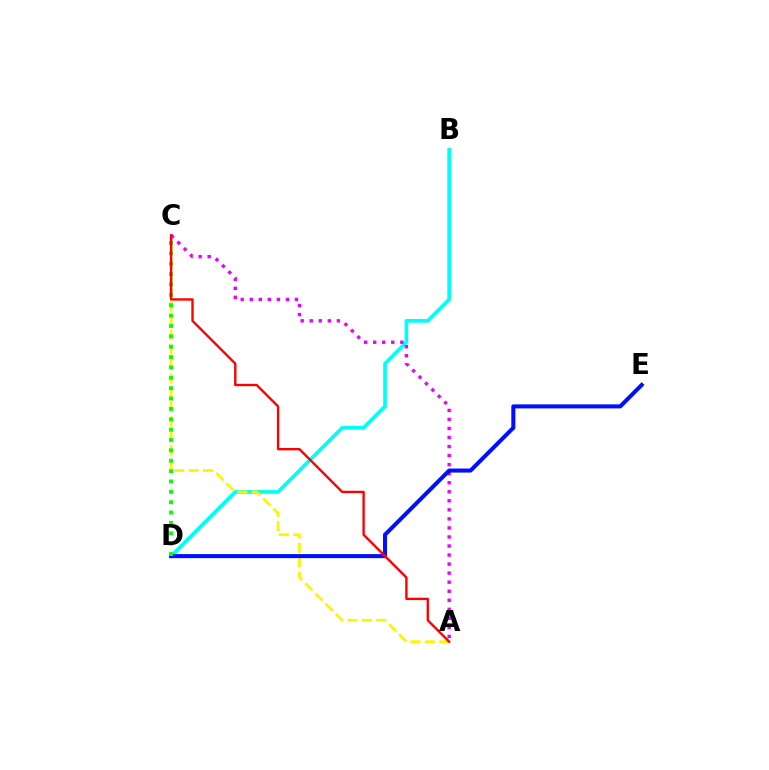{('B', 'D'): [{'color': '#00fff6', 'line_style': 'solid', 'thickness': 2.65}], ('A', 'C'): [{'color': '#fcf500', 'line_style': 'dashed', 'thickness': 1.95}, {'color': '#ee00ff', 'line_style': 'dotted', 'thickness': 2.46}, {'color': '#ff0000', 'line_style': 'solid', 'thickness': 1.7}], ('D', 'E'): [{'color': '#0010ff', 'line_style': 'solid', 'thickness': 2.91}], ('C', 'D'): [{'color': '#08ff00', 'line_style': 'dotted', 'thickness': 2.82}]}